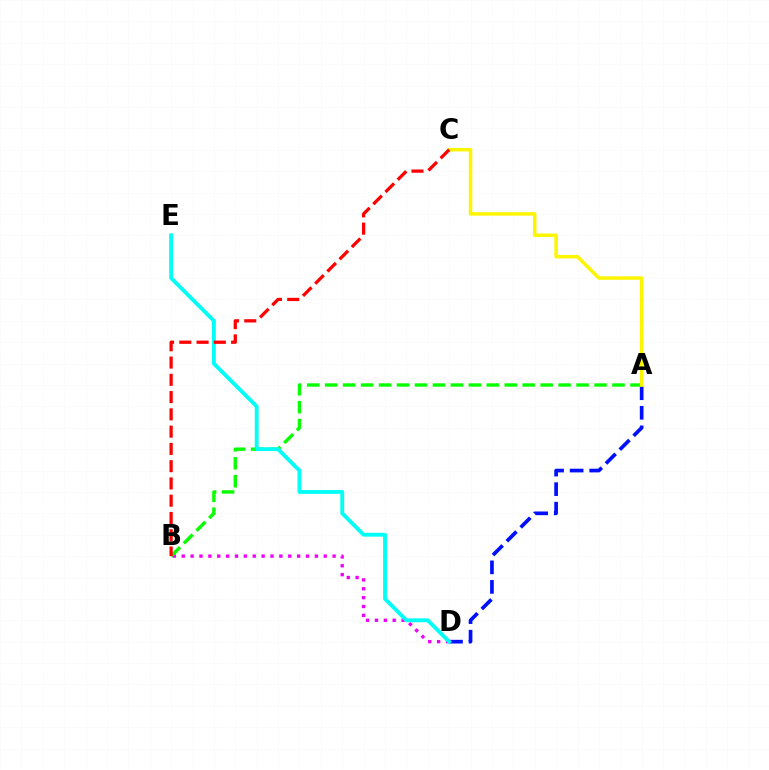{('B', 'D'): [{'color': '#ee00ff', 'line_style': 'dotted', 'thickness': 2.41}], ('A', 'D'): [{'color': '#0010ff', 'line_style': 'dashed', 'thickness': 2.66}], ('A', 'B'): [{'color': '#08ff00', 'line_style': 'dashed', 'thickness': 2.44}], ('D', 'E'): [{'color': '#00fff6', 'line_style': 'solid', 'thickness': 2.78}], ('A', 'C'): [{'color': '#fcf500', 'line_style': 'solid', 'thickness': 2.52}], ('B', 'C'): [{'color': '#ff0000', 'line_style': 'dashed', 'thickness': 2.35}]}